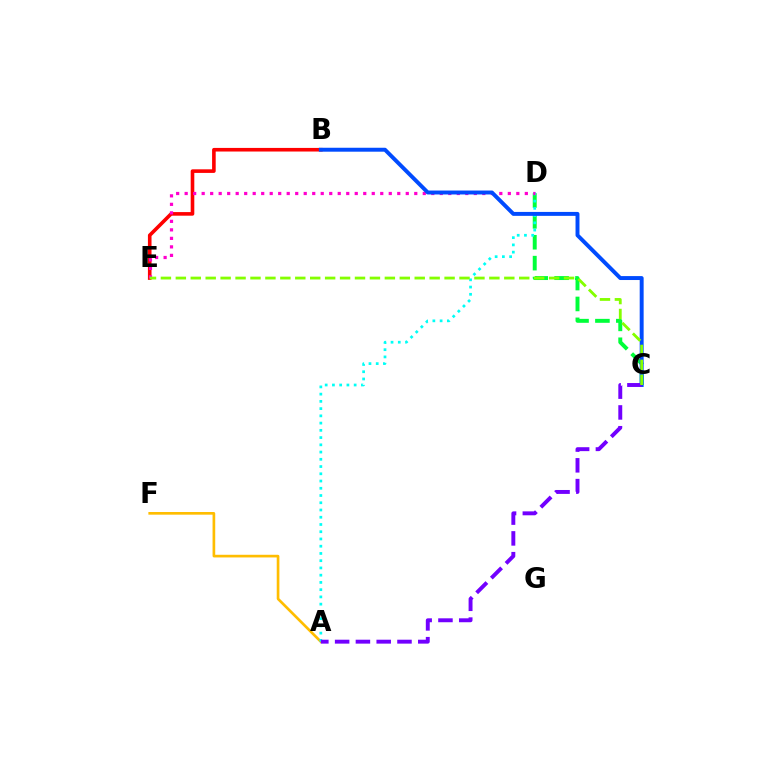{('A', 'F'): [{'color': '#ffbd00', 'line_style': 'solid', 'thickness': 1.92}], ('C', 'D'): [{'color': '#00ff39', 'line_style': 'dashed', 'thickness': 2.84}], ('B', 'E'): [{'color': '#ff0000', 'line_style': 'solid', 'thickness': 2.6}], ('A', 'D'): [{'color': '#00fff6', 'line_style': 'dotted', 'thickness': 1.97}], ('D', 'E'): [{'color': '#ff00cf', 'line_style': 'dotted', 'thickness': 2.31}], ('B', 'C'): [{'color': '#004bff', 'line_style': 'solid', 'thickness': 2.83}], ('A', 'C'): [{'color': '#7200ff', 'line_style': 'dashed', 'thickness': 2.82}], ('C', 'E'): [{'color': '#84ff00', 'line_style': 'dashed', 'thickness': 2.03}]}